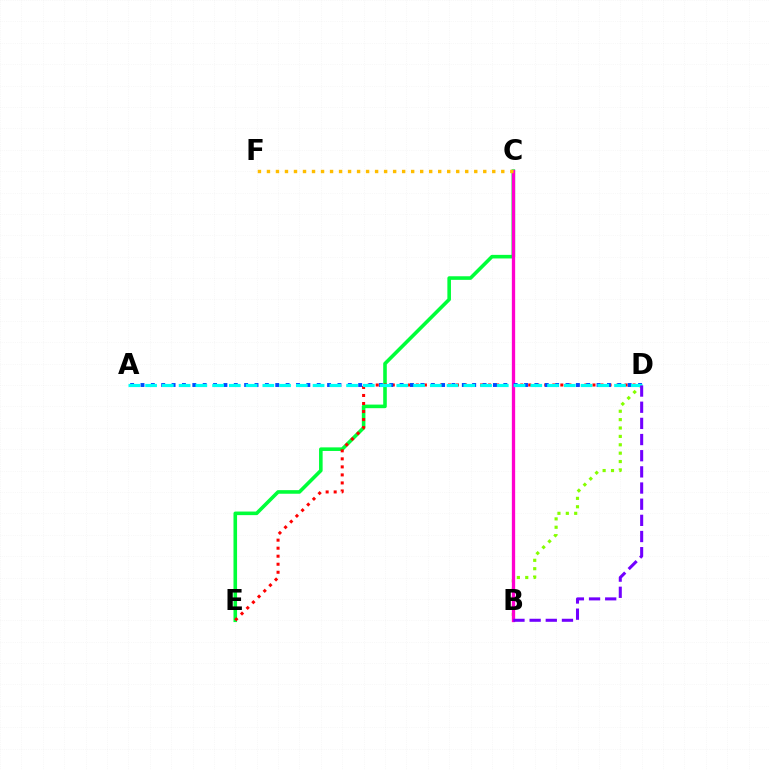{('C', 'E'): [{'color': '#00ff39', 'line_style': 'solid', 'thickness': 2.58}], ('B', 'D'): [{'color': '#84ff00', 'line_style': 'dotted', 'thickness': 2.28}, {'color': '#7200ff', 'line_style': 'dashed', 'thickness': 2.2}], ('D', 'E'): [{'color': '#ff0000', 'line_style': 'dotted', 'thickness': 2.18}], ('B', 'C'): [{'color': '#ff00cf', 'line_style': 'solid', 'thickness': 2.38}], ('A', 'D'): [{'color': '#004bff', 'line_style': 'dotted', 'thickness': 2.82}, {'color': '#00fff6', 'line_style': 'dashed', 'thickness': 2.28}], ('C', 'F'): [{'color': '#ffbd00', 'line_style': 'dotted', 'thickness': 2.45}]}